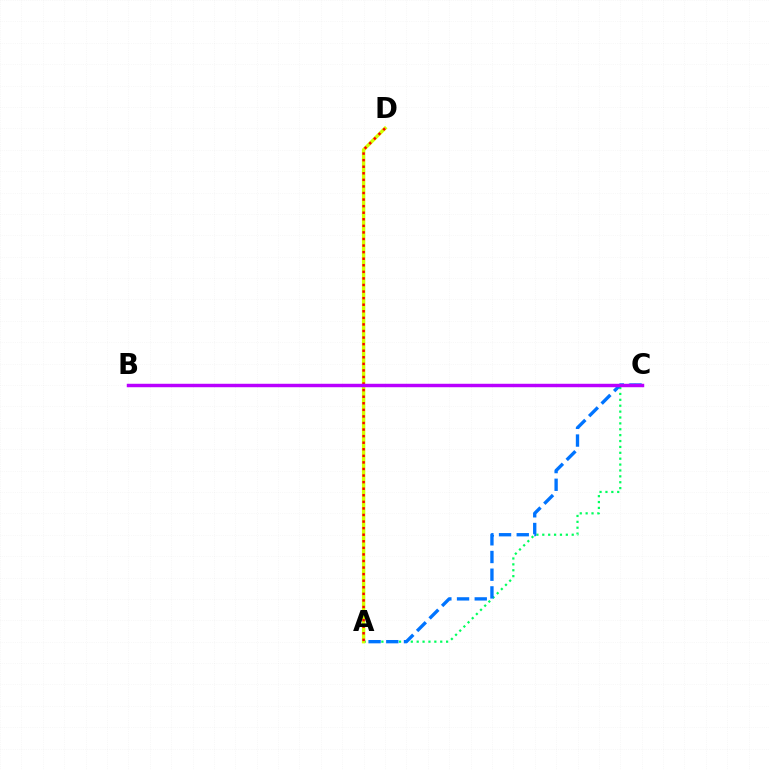{('A', 'C'): [{'color': '#00ff5c', 'line_style': 'dotted', 'thickness': 1.6}, {'color': '#0074ff', 'line_style': 'dashed', 'thickness': 2.4}], ('A', 'D'): [{'color': '#d1ff00', 'line_style': 'solid', 'thickness': 2.46}, {'color': '#ff0000', 'line_style': 'dotted', 'thickness': 1.79}], ('B', 'C'): [{'color': '#b900ff', 'line_style': 'solid', 'thickness': 2.49}]}